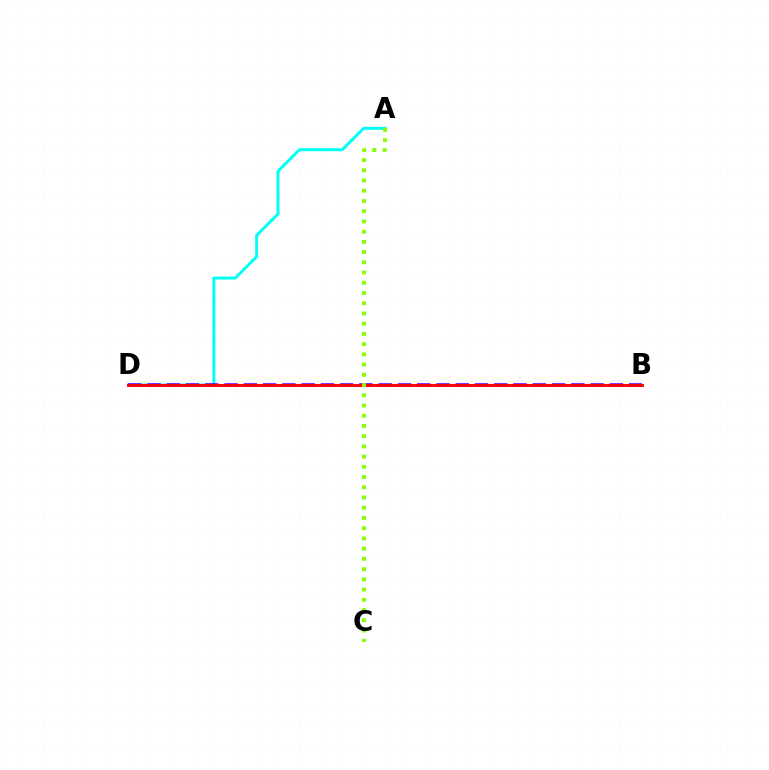{('A', 'D'): [{'color': '#00fff6', 'line_style': 'solid', 'thickness': 2.14}], ('B', 'D'): [{'color': '#7200ff', 'line_style': 'dashed', 'thickness': 2.62}, {'color': '#ff0000', 'line_style': 'solid', 'thickness': 2.09}], ('A', 'C'): [{'color': '#84ff00', 'line_style': 'dotted', 'thickness': 2.78}]}